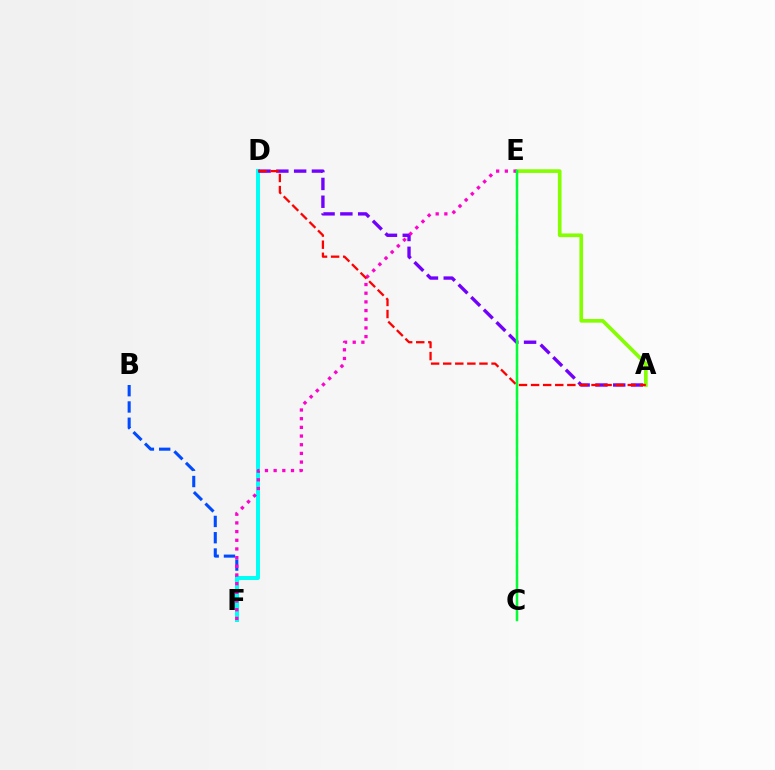{('A', 'E'): [{'color': '#84ff00', 'line_style': 'solid', 'thickness': 2.63}], ('B', 'F'): [{'color': '#004bff', 'line_style': 'dashed', 'thickness': 2.21}], ('C', 'E'): [{'color': '#ffbd00', 'line_style': 'dashed', 'thickness': 1.59}, {'color': '#00ff39', 'line_style': 'solid', 'thickness': 1.79}], ('D', 'F'): [{'color': '#00fff6', 'line_style': 'solid', 'thickness': 2.86}], ('A', 'D'): [{'color': '#7200ff', 'line_style': 'dashed', 'thickness': 2.42}, {'color': '#ff0000', 'line_style': 'dashed', 'thickness': 1.64}], ('E', 'F'): [{'color': '#ff00cf', 'line_style': 'dotted', 'thickness': 2.36}]}